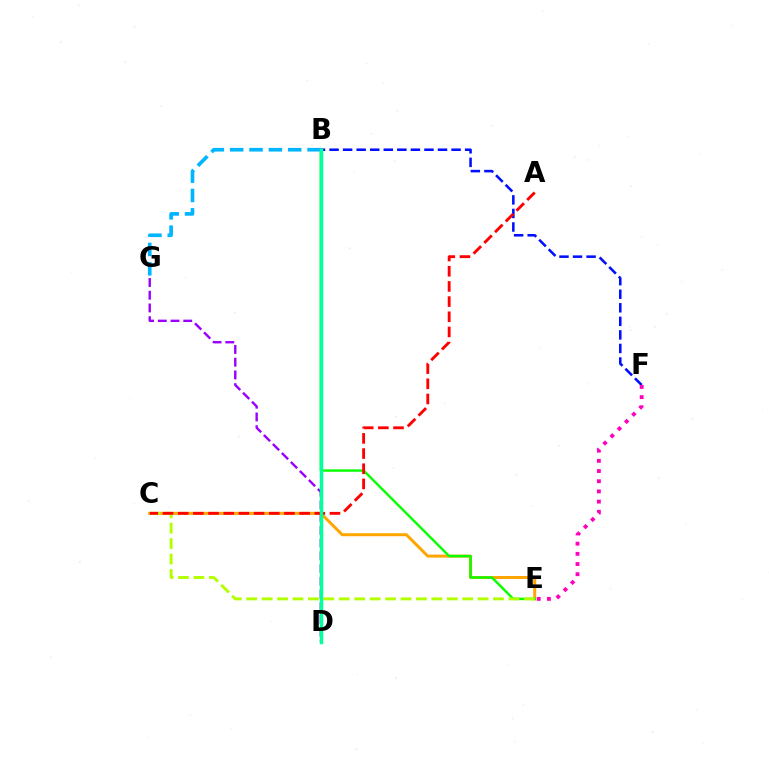{('D', 'G'): [{'color': '#9b00ff', 'line_style': 'dashed', 'thickness': 1.73}], ('B', 'F'): [{'color': '#0010ff', 'line_style': 'dashed', 'thickness': 1.84}], ('C', 'E'): [{'color': '#ffa500', 'line_style': 'solid', 'thickness': 2.15}, {'color': '#b3ff00', 'line_style': 'dashed', 'thickness': 2.1}], ('E', 'F'): [{'color': '#ff00bd', 'line_style': 'dotted', 'thickness': 2.77}], ('B', 'E'): [{'color': '#08ff00', 'line_style': 'solid', 'thickness': 1.75}], ('B', 'G'): [{'color': '#00b5ff', 'line_style': 'dashed', 'thickness': 2.63}], ('A', 'C'): [{'color': '#ff0000', 'line_style': 'dashed', 'thickness': 2.06}], ('B', 'D'): [{'color': '#00ff9d', 'line_style': 'solid', 'thickness': 2.49}]}